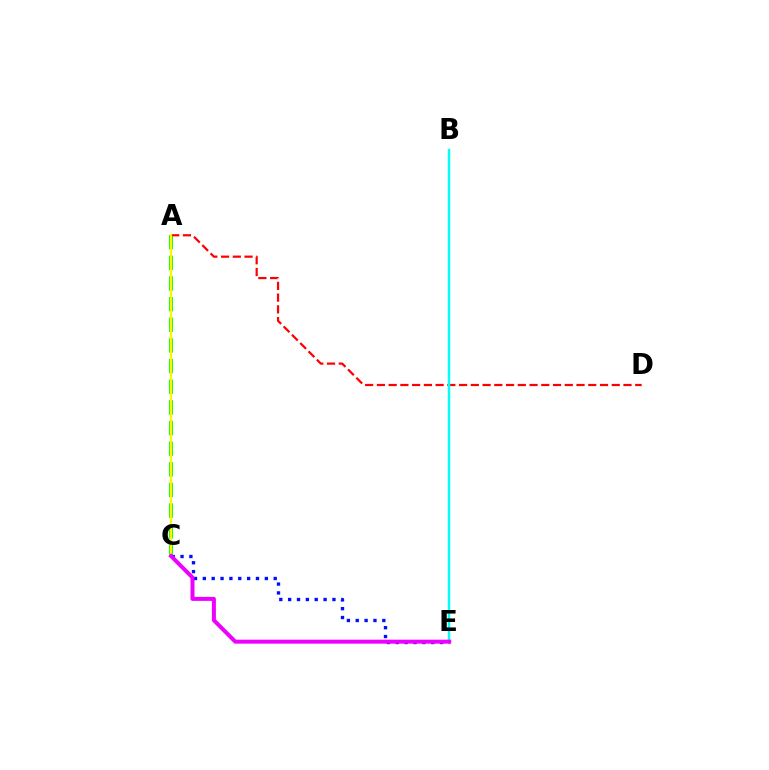{('A', 'C'): [{'color': '#08ff00', 'line_style': 'dashed', 'thickness': 2.8}, {'color': '#fcf500', 'line_style': 'solid', 'thickness': 1.58}], ('C', 'E'): [{'color': '#0010ff', 'line_style': 'dotted', 'thickness': 2.41}, {'color': '#ee00ff', 'line_style': 'solid', 'thickness': 2.88}], ('A', 'D'): [{'color': '#ff0000', 'line_style': 'dashed', 'thickness': 1.6}], ('B', 'E'): [{'color': '#00fff6', 'line_style': 'solid', 'thickness': 1.78}]}